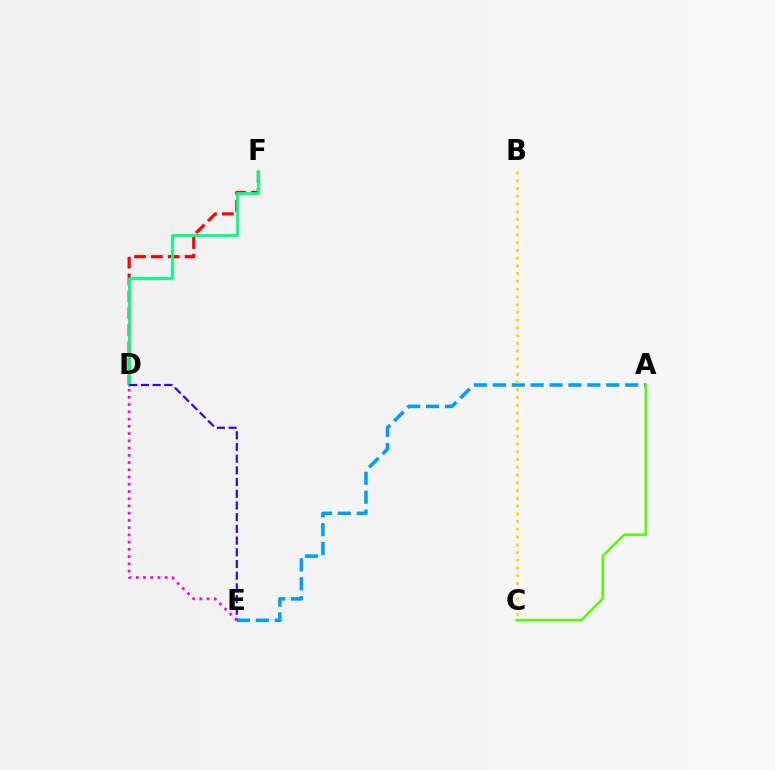{('A', 'E'): [{'color': '#009eff', 'line_style': 'dashed', 'thickness': 2.57}], ('D', 'F'): [{'color': '#ff0000', 'line_style': 'dashed', 'thickness': 2.29}, {'color': '#00ff86', 'line_style': 'solid', 'thickness': 2.03}], ('B', 'C'): [{'color': '#ffd500', 'line_style': 'dotted', 'thickness': 2.1}], ('A', 'C'): [{'color': '#4fff00', 'line_style': 'solid', 'thickness': 1.8}], ('D', 'E'): [{'color': '#3700ff', 'line_style': 'dashed', 'thickness': 1.59}, {'color': '#ff00ed', 'line_style': 'dotted', 'thickness': 1.97}]}